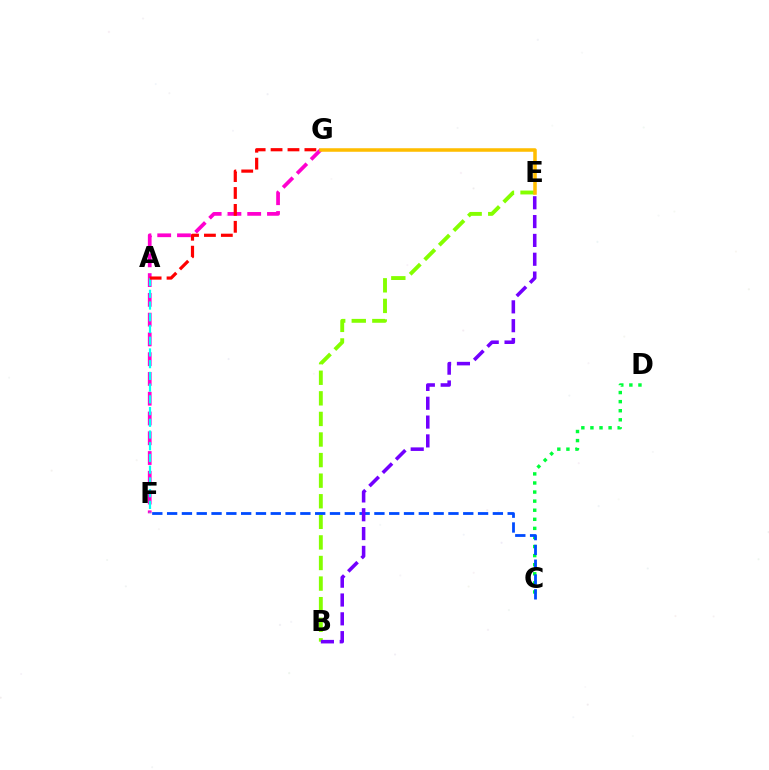{('C', 'D'): [{'color': '#00ff39', 'line_style': 'dotted', 'thickness': 2.47}], ('B', 'E'): [{'color': '#84ff00', 'line_style': 'dashed', 'thickness': 2.8}, {'color': '#7200ff', 'line_style': 'dashed', 'thickness': 2.56}], ('C', 'F'): [{'color': '#004bff', 'line_style': 'dashed', 'thickness': 2.01}], ('F', 'G'): [{'color': '#ff00cf', 'line_style': 'dashed', 'thickness': 2.69}], ('A', 'F'): [{'color': '#00fff6', 'line_style': 'dashed', 'thickness': 1.59}], ('A', 'G'): [{'color': '#ff0000', 'line_style': 'dashed', 'thickness': 2.3}], ('E', 'G'): [{'color': '#ffbd00', 'line_style': 'solid', 'thickness': 2.54}]}